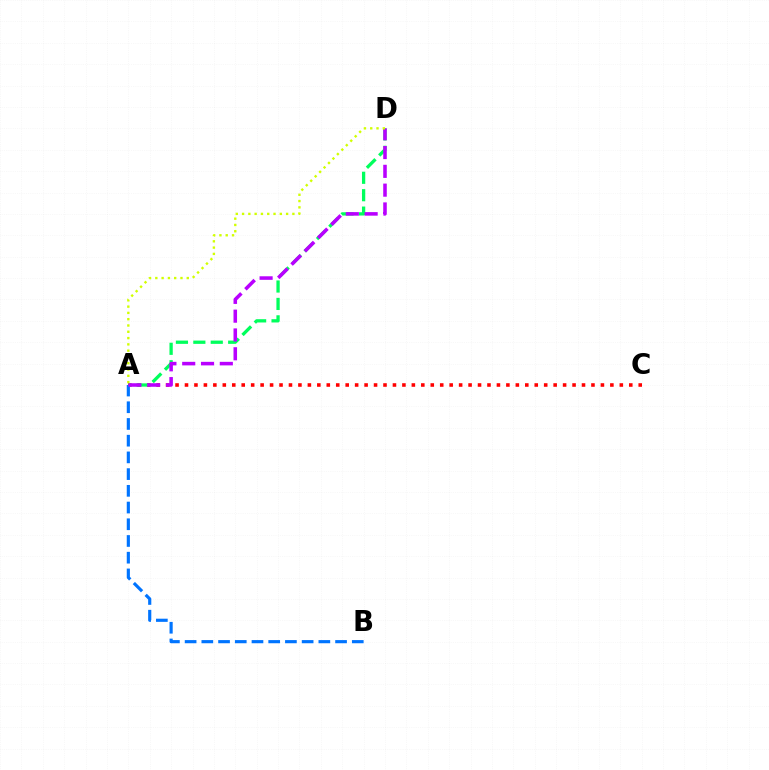{('A', 'C'): [{'color': '#ff0000', 'line_style': 'dotted', 'thickness': 2.57}], ('A', 'D'): [{'color': '#00ff5c', 'line_style': 'dashed', 'thickness': 2.37}, {'color': '#b900ff', 'line_style': 'dashed', 'thickness': 2.55}, {'color': '#d1ff00', 'line_style': 'dotted', 'thickness': 1.71}], ('A', 'B'): [{'color': '#0074ff', 'line_style': 'dashed', 'thickness': 2.27}]}